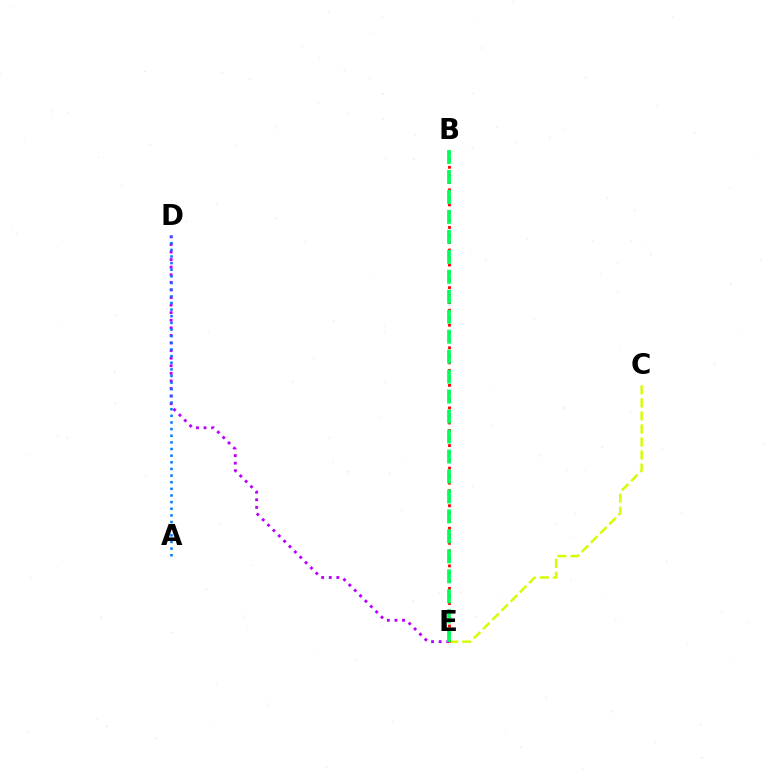{('C', 'E'): [{'color': '#d1ff00', 'line_style': 'dashed', 'thickness': 1.77}], ('D', 'E'): [{'color': '#b900ff', 'line_style': 'dotted', 'thickness': 2.06}], ('B', 'E'): [{'color': '#ff0000', 'line_style': 'dotted', 'thickness': 2.04}, {'color': '#00ff5c', 'line_style': 'dashed', 'thickness': 2.71}], ('A', 'D'): [{'color': '#0074ff', 'line_style': 'dotted', 'thickness': 1.8}]}